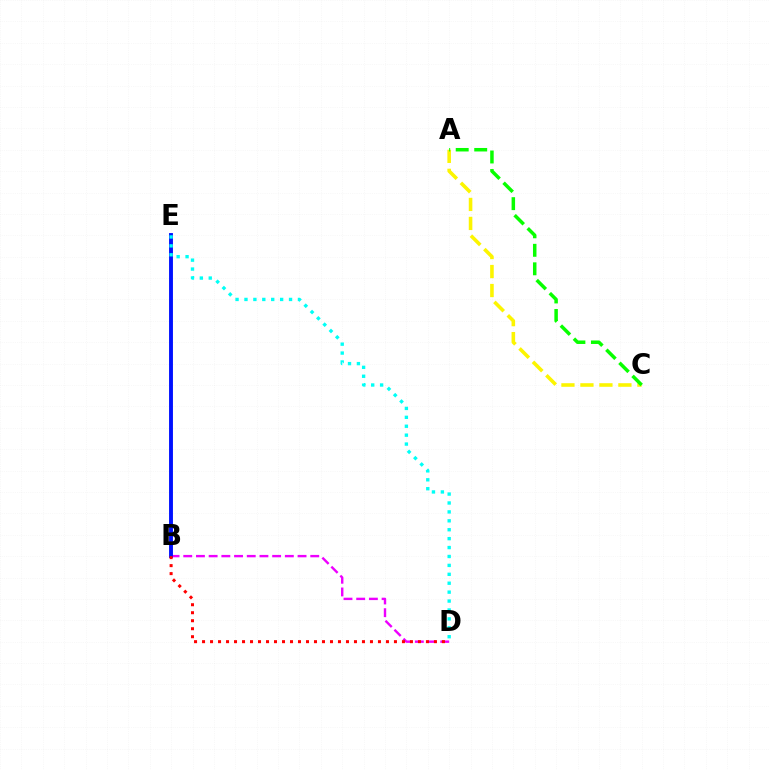{('B', 'D'): [{'color': '#ee00ff', 'line_style': 'dashed', 'thickness': 1.73}, {'color': '#ff0000', 'line_style': 'dotted', 'thickness': 2.17}], ('A', 'C'): [{'color': '#fcf500', 'line_style': 'dashed', 'thickness': 2.58}, {'color': '#08ff00', 'line_style': 'dashed', 'thickness': 2.51}], ('B', 'E'): [{'color': '#0010ff', 'line_style': 'solid', 'thickness': 2.8}], ('D', 'E'): [{'color': '#00fff6', 'line_style': 'dotted', 'thickness': 2.42}]}